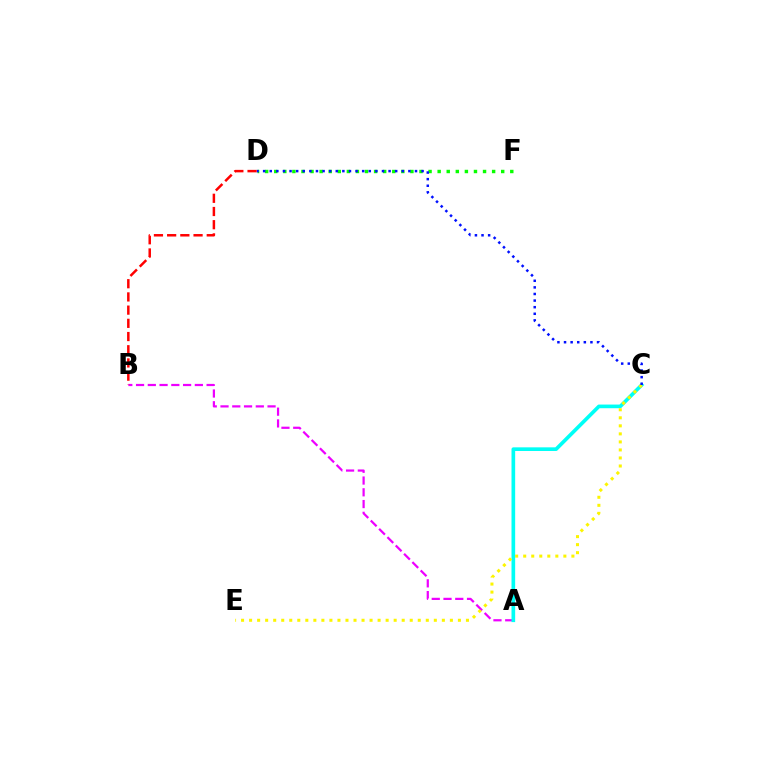{('A', 'B'): [{'color': '#ee00ff', 'line_style': 'dashed', 'thickness': 1.6}], ('D', 'F'): [{'color': '#08ff00', 'line_style': 'dotted', 'thickness': 2.47}], ('A', 'C'): [{'color': '#00fff6', 'line_style': 'solid', 'thickness': 2.64}], ('C', 'E'): [{'color': '#fcf500', 'line_style': 'dotted', 'thickness': 2.18}], ('C', 'D'): [{'color': '#0010ff', 'line_style': 'dotted', 'thickness': 1.79}], ('B', 'D'): [{'color': '#ff0000', 'line_style': 'dashed', 'thickness': 1.79}]}